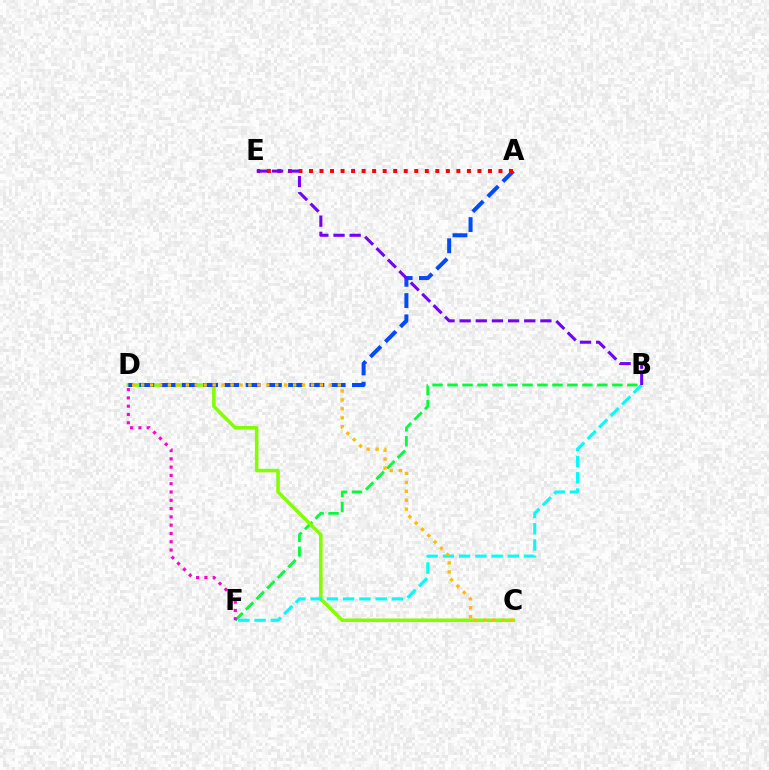{('B', 'F'): [{'color': '#00ff39', 'line_style': 'dashed', 'thickness': 2.04}, {'color': '#00fff6', 'line_style': 'dashed', 'thickness': 2.21}], ('C', 'D'): [{'color': '#84ff00', 'line_style': 'solid', 'thickness': 2.55}, {'color': '#ffbd00', 'line_style': 'dotted', 'thickness': 2.43}], ('A', 'D'): [{'color': '#004bff', 'line_style': 'dashed', 'thickness': 2.89}], ('D', 'F'): [{'color': '#ff00cf', 'line_style': 'dotted', 'thickness': 2.25}], ('A', 'E'): [{'color': '#ff0000', 'line_style': 'dotted', 'thickness': 2.86}], ('B', 'E'): [{'color': '#7200ff', 'line_style': 'dashed', 'thickness': 2.19}]}